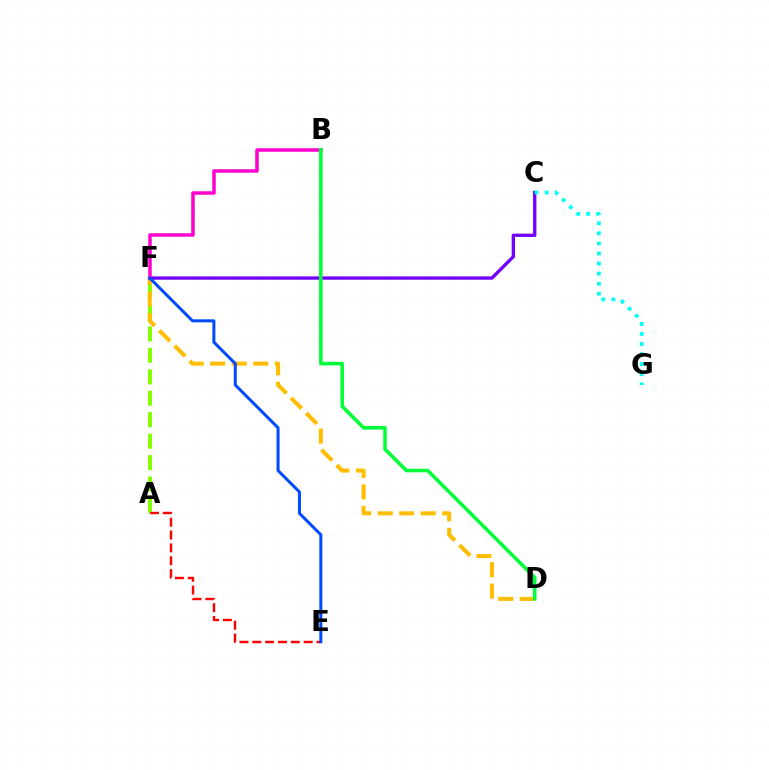{('C', 'F'): [{'color': '#7200ff', 'line_style': 'solid', 'thickness': 2.39}], ('A', 'F'): [{'color': '#84ff00', 'line_style': 'dashed', 'thickness': 2.91}], ('D', 'F'): [{'color': '#ffbd00', 'line_style': 'dashed', 'thickness': 2.92}], ('C', 'G'): [{'color': '#00fff6', 'line_style': 'dotted', 'thickness': 2.73}], ('A', 'E'): [{'color': '#ff0000', 'line_style': 'dashed', 'thickness': 1.75}], ('B', 'F'): [{'color': '#ff00cf', 'line_style': 'solid', 'thickness': 2.52}], ('B', 'D'): [{'color': '#00ff39', 'line_style': 'solid', 'thickness': 2.55}], ('E', 'F'): [{'color': '#004bff', 'line_style': 'solid', 'thickness': 2.17}]}